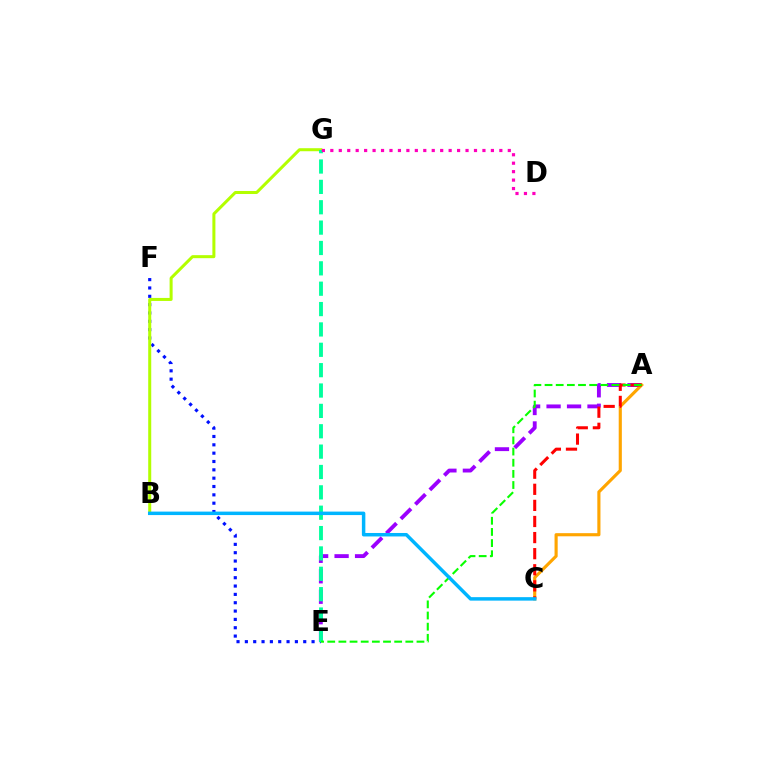{('E', 'F'): [{'color': '#0010ff', 'line_style': 'dotted', 'thickness': 2.27}], ('B', 'G'): [{'color': '#b3ff00', 'line_style': 'solid', 'thickness': 2.18}], ('A', 'E'): [{'color': '#9b00ff', 'line_style': 'dashed', 'thickness': 2.78}, {'color': '#08ff00', 'line_style': 'dashed', 'thickness': 1.52}], ('A', 'C'): [{'color': '#ffa500', 'line_style': 'solid', 'thickness': 2.26}, {'color': '#ff0000', 'line_style': 'dashed', 'thickness': 2.19}], ('E', 'G'): [{'color': '#00ff9d', 'line_style': 'dashed', 'thickness': 2.77}], ('B', 'C'): [{'color': '#00b5ff', 'line_style': 'solid', 'thickness': 2.5}], ('D', 'G'): [{'color': '#ff00bd', 'line_style': 'dotted', 'thickness': 2.3}]}